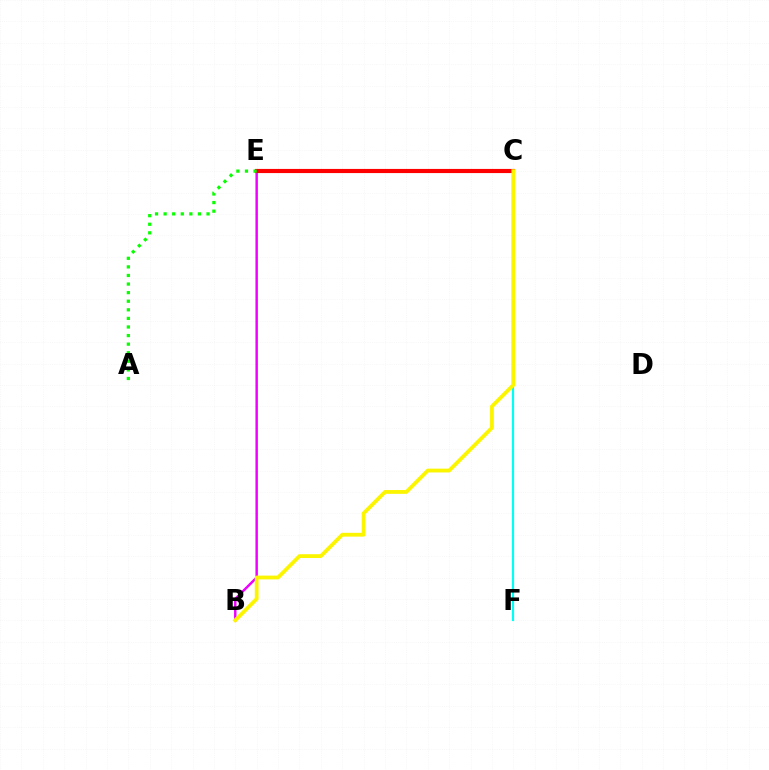{('B', 'E'): [{'color': '#ee00ff', 'line_style': 'solid', 'thickness': 1.76}], ('C', 'E'): [{'color': '#0010ff', 'line_style': 'dashed', 'thickness': 2.59}, {'color': '#ff0000', 'line_style': 'solid', 'thickness': 2.98}], ('C', 'F'): [{'color': '#00fff6', 'line_style': 'solid', 'thickness': 1.58}], ('B', 'C'): [{'color': '#fcf500', 'line_style': 'solid', 'thickness': 2.73}], ('A', 'E'): [{'color': '#08ff00', 'line_style': 'dotted', 'thickness': 2.33}]}